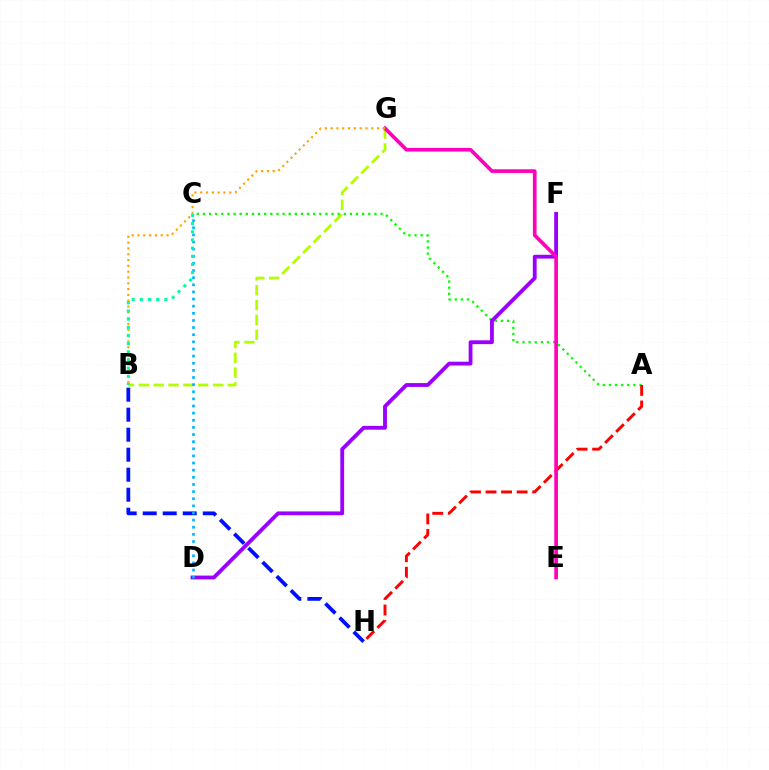{('A', 'C'): [{'color': '#08ff00', 'line_style': 'dotted', 'thickness': 1.66}], ('A', 'H'): [{'color': '#ff0000', 'line_style': 'dashed', 'thickness': 2.11}], ('D', 'F'): [{'color': '#9b00ff', 'line_style': 'solid', 'thickness': 2.75}], ('B', 'G'): [{'color': '#b3ff00', 'line_style': 'dashed', 'thickness': 2.01}, {'color': '#ffa500', 'line_style': 'dotted', 'thickness': 1.58}], ('B', 'H'): [{'color': '#0010ff', 'line_style': 'dashed', 'thickness': 2.72}], ('E', 'G'): [{'color': '#ff00bd', 'line_style': 'solid', 'thickness': 2.65}], ('C', 'D'): [{'color': '#00b5ff', 'line_style': 'dotted', 'thickness': 1.94}], ('B', 'C'): [{'color': '#00ff9d', 'line_style': 'dotted', 'thickness': 2.22}]}